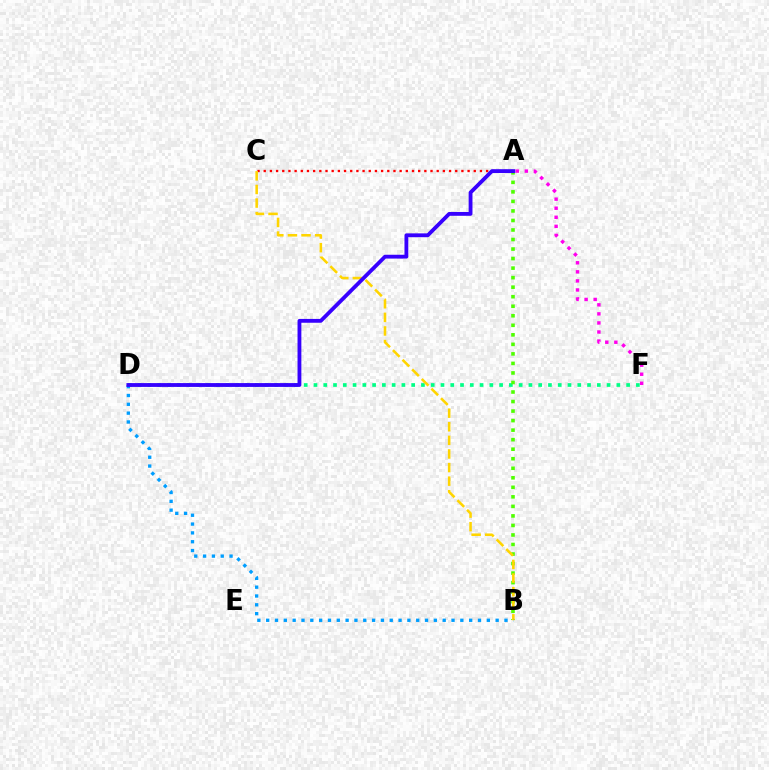{('D', 'F'): [{'color': '#00ff86', 'line_style': 'dotted', 'thickness': 2.65}], ('A', 'C'): [{'color': '#ff0000', 'line_style': 'dotted', 'thickness': 1.68}], ('A', 'F'): [{'color': '#ff00ed', 'line_style': 'dotted', 'thickness': 2.46}], ('A', 'B'): [{'color': '#4fff00', 'line_style': 'dotted', 'thickness': 2.59}], ('B', 'C'): [{'color': '#ffd500', 'line_style': 'dashed', 'thickness': 1.85}], ('B', 'D'): [{'color': '#009eff', 'line_style': 'dotted', 'thickness': 2.4}], ('A', 'D'): [{'color': '#3700ff', 'line_style': 'solid', 'thickness': 2.75}]}